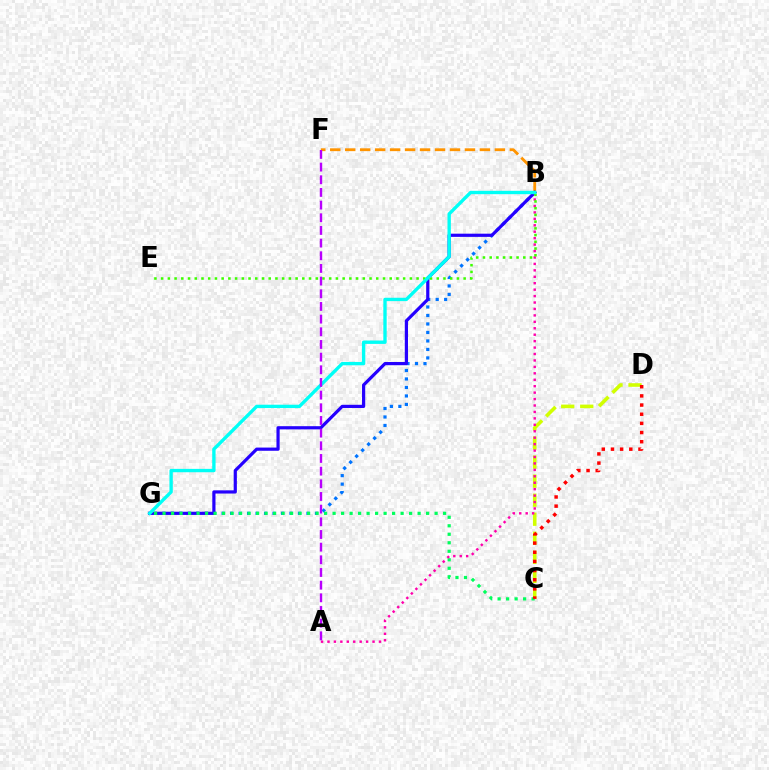{('C', 'D'): [{'color': '#d1ff00', 'line_style': 'dashed', 'thickness': 2.59}, {'color': '#ff0000', 'line_style': 'dotted', 'thickness': 2.49}], ('B', 'F'): [{'color': '#ff9400', 'line_style': 'dashed', 'thickness': 2.03}], ('B', 'G'): [{'color': '#0074ff', 'line_style': 'dotted', 'thickness': 2.31}, {'color': '#2500ff', 'line_style': 'solid', 'thickness': 2.3}, {'color': '#00fff6', 'line_style': 'solid', 'thickness': 2.42}], ('C', 'G'): [{'color': '#00ff5c', 'line_style': 'dotted', 'thickness': 2.31}], ('A', 'B'): [{'color': '#ff00ac', 'line_style': 'dotted', 'thickness': 1.75}], ('B', 'E'): [{'color': '#3dff00', 'line_style': 'dotted', 'thickness': 1.83}], ('A', 'F'): [{'color': '#b900ff', 'line_style': 'dashed', 'thickness': 1.72}]}